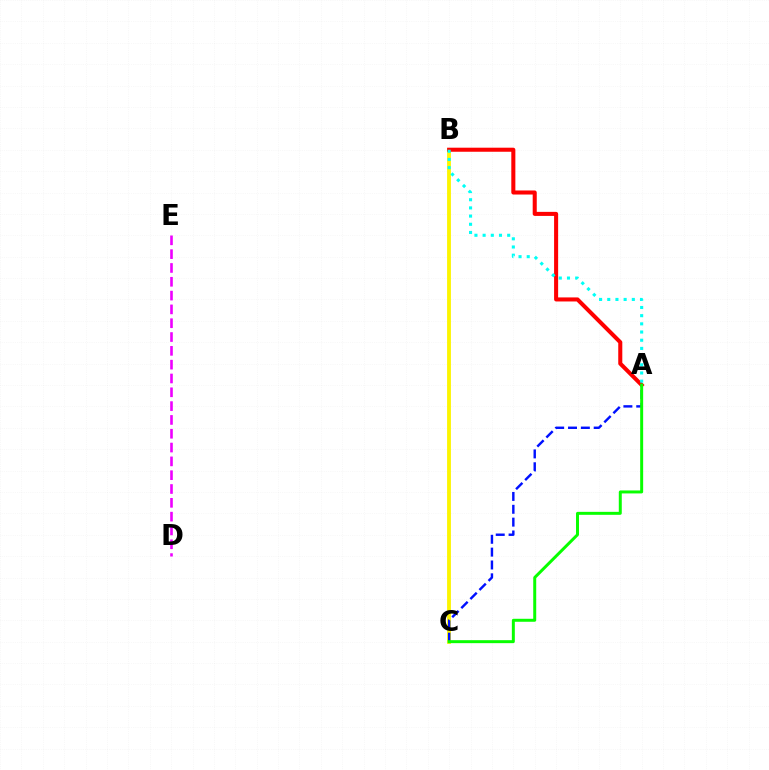{('B', 'C'): [{'color': '#fcf500', 'line_style': 'solid', 'thickness': 2.76}], ('A', 'C'): [{'color': '#0010ff', 'line_style': 'dashed', 'thickness': 1.75}, {'color': '#08ff00', 'line_style': 'solid', 'thickness': 2.14}], ('D', 'E'): [{'color': '#ee00ff', 'line_style': 'dashed', 'thickness': 1.88}], ('A', 'B'): [{'color': '#ff0000', 'line_style': 'solid', 'thickness': 2.92}, {'color': '#00fff6', 'line_style': 'dotted', 'thickness': 2.22}]}